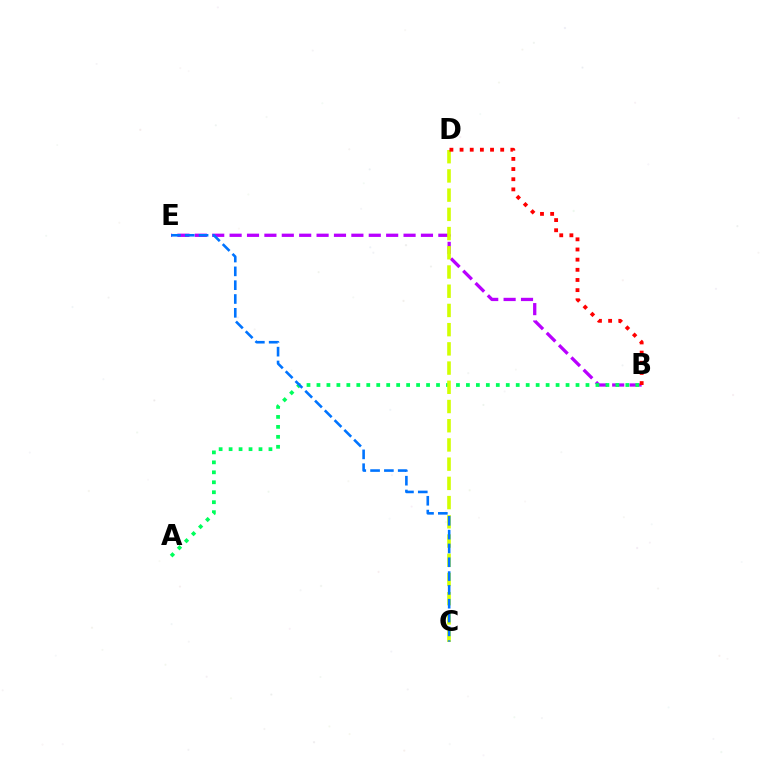{('B', 'E'): [{'color': '#b900ff', 'line_style': 'dashed', 'thickness': 2.36}], ('A', 'B'): [{'color': '#00ff5c', 'line_style': 'dotted', 'thickness': 2.71}], ('C', 'D'): [{'color': '#d1ff00', 'line_style': 'dashed', 'thickness': 2.61}], ('C', 'E'): [{'color': '#0074ff', 'line_style': 'dashed', 'thickness': 1.88}], ('B', 'D'): [{'color': '#ff0000', 'line_style': 'dotted', 'thickness': 2.76}]}